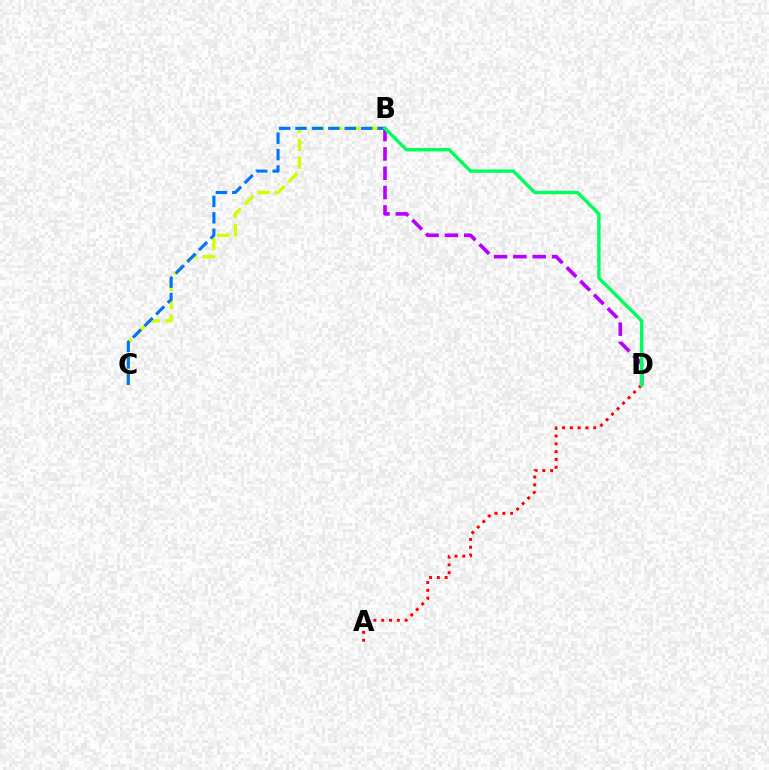{('B', 'C'): [{'color': '#d1ff00', 'line_style': 'dashed', 'thickness': 2.41}, {'color': '#0074ff', 'line_style': 'dashed', 'thickness': 2.23}], ('A', 'D'): [{'color': '#ff0000', 'line_style': 'dotted', 'thickness': 2.12}], ('B', 'D'): [{'color': '#b900ff', 'line_style': 'dashed', 'thickness': 2.63}, {'color': '#00ff5c', 'line_style': 'solid', 'thickness': 2.45}]}